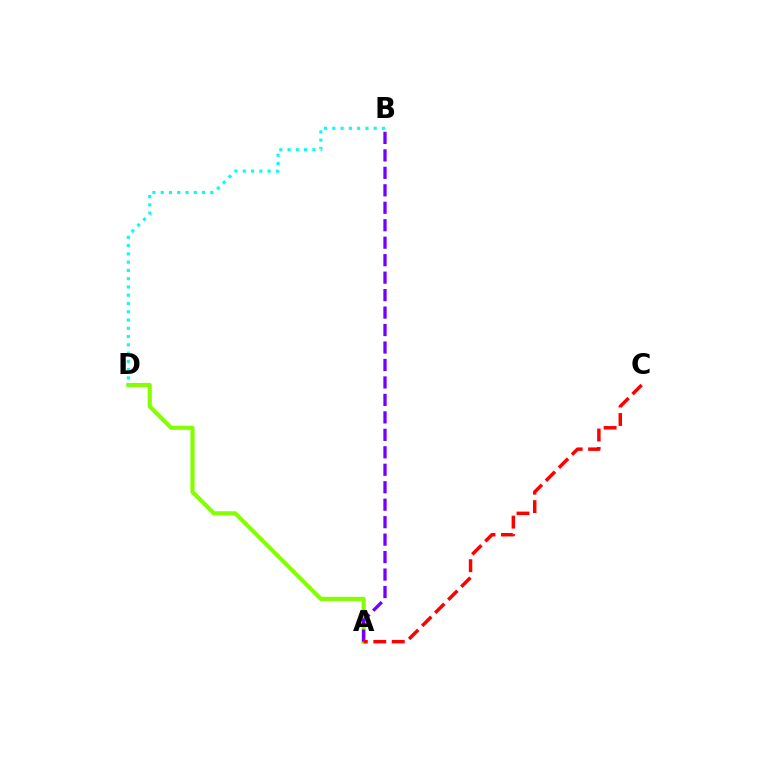{('A', 'D'): [{'color': '#84ff00', 'line_style': 'solid', 'thickness': 2.99}], ('A', 'B'): [{'color': '#7200ff', 'line_style': 'dashed', 'thickness': 2.37}], ('B', 'D'): [{'color': '#00fff6', 'line_style': 'dotted', 'thickness': 2.25}], ('A', 'C'): [{'color': '#ff0000', 'line_style': 'dashed', 'thickness': 2.51}]}